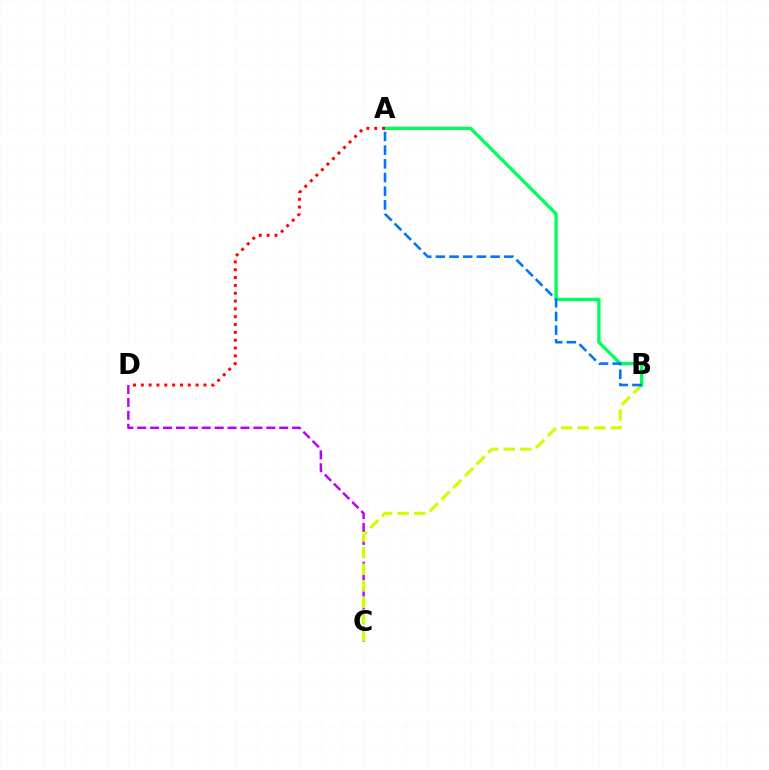{('C', 'D'): [{'color': '#b900ff', 'line_style': 'dashed', 'thickness': 1.75}], ('B', 'C'): [{'color': '#d1ff00', 'line_style': 'dashed', 'thickness': 2.25}], ('A', 'B'): [{'color': '#00ff5c', 'line_style': 'solid', 'thickness': 2.4}, {'color': '#0074ff', 'line_style': 'dashed', 'thickness': 1.86}], ('A', 'D'): [{'color': '#ff0000', 'line_style': 'dotted', 'thickness': 2.13}]}